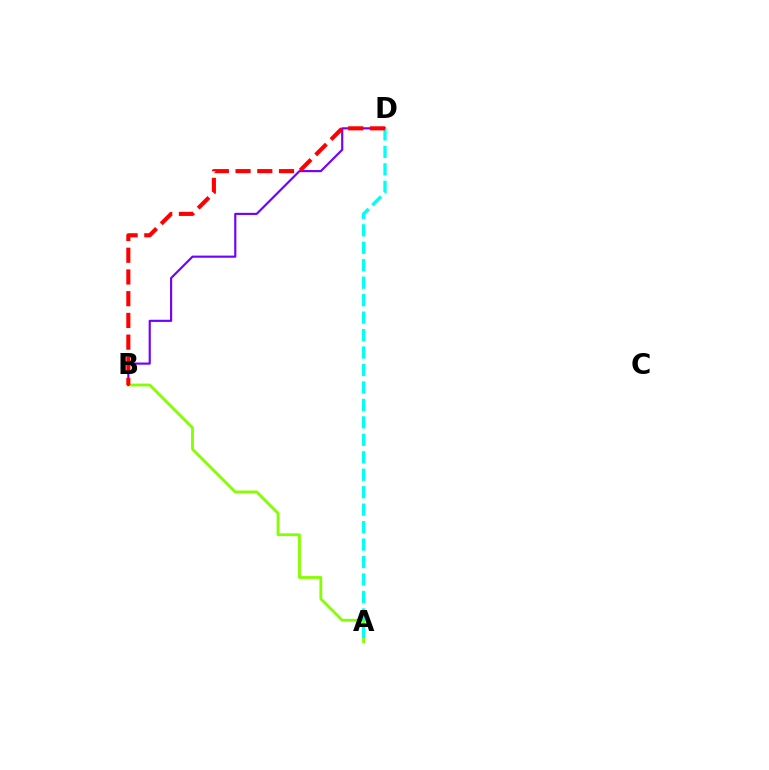{('A', 'B'): [{'color': '#84ff00', 'line_style': 'solid', 'thickness': 2.03}], ('B', 'D'): [{'color': '#7200ff', 'line_style': 'solid', 'thickness': 1.55}, {'color': '#ff0000', 'line_style': 'dashed', 'thickness': 2.95}], ('A', 'D'): [{'color': '#00fff6', 'line_style': 'dashed', 'thickness': 2.37}]}